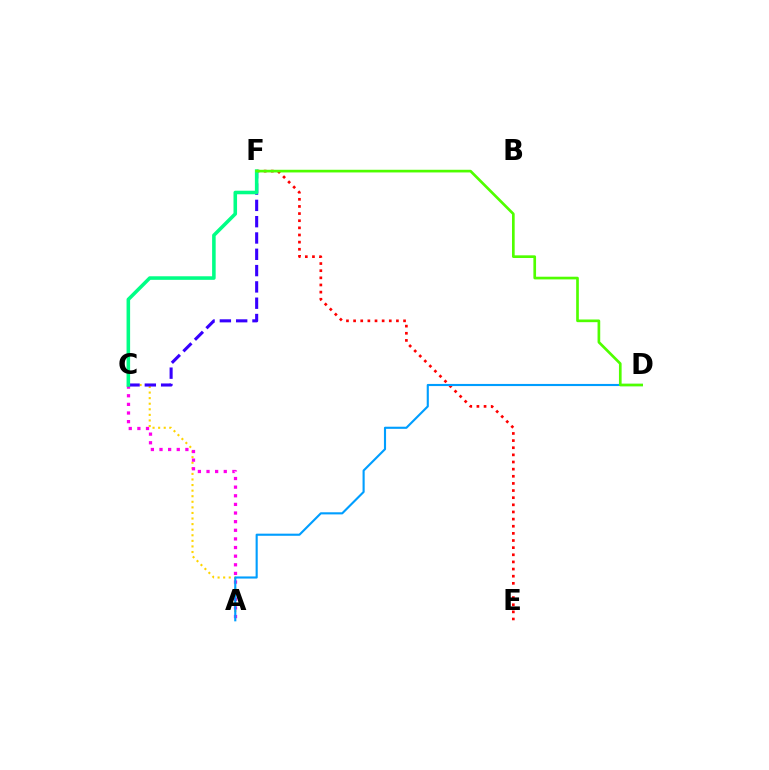{('A', 'C'): [{'color': '#ffd500', 'line_style': 'dotted', 'thickness': 1.52}, {'color': '#ff00ed', 'line_style': 'dotted', 'thickness': 2.34}], ('E', 'F'): [{'color': '#ff0000', 'line_style': 'dotted', 'thickness': 1.94}], ('C', 'F'): [{'color': '#3700ff', 'line_style': 'dashed', 'thickness': 2.22}, {'color': '#00ff86', 'line_style': 'solid', 'thickness': 2.56}], ('A', 'D'): [{'color': '#009eff', 'line_style': 'solid', 'thickness': 1.53}], ('D', 'F'): [{'color': '#4fff00', 'line_style': 'solid', 'thickness': 1.93}]}